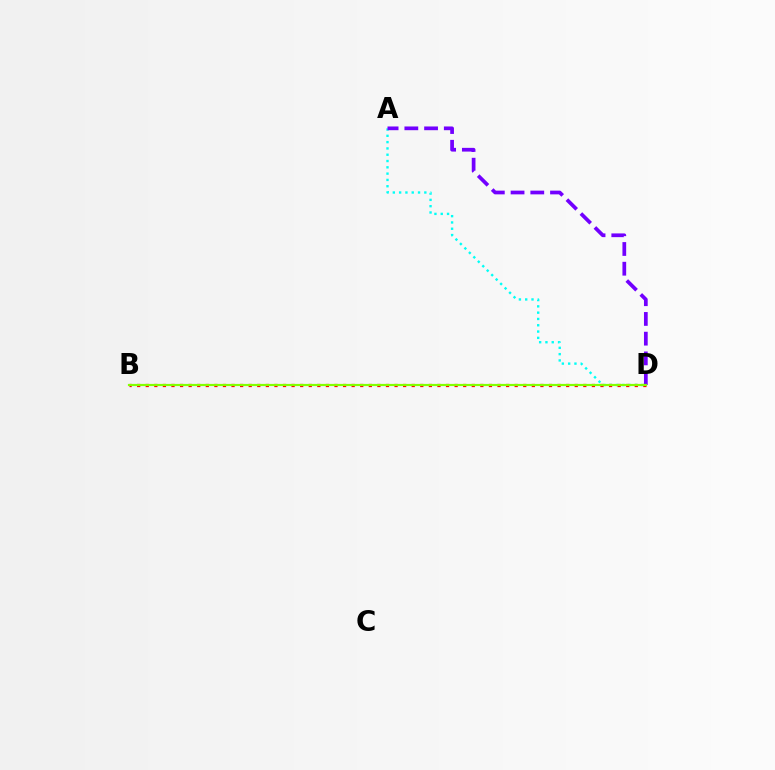{('A', 'D'): [{'color': '#00fff6', 'line_style': 'dotted', 'thickness': 1.71}, {'color': '#7200ff', 'line_style': 'dashed', 'thickness': 2.68}], ('B', 'D'): [{'color': '#ff0000', 'line_style': 'dotted', 'thickness': 2.33}, {'color': '#84ff00', 'line_style': 'solid', 'thickness': 1.57}]}